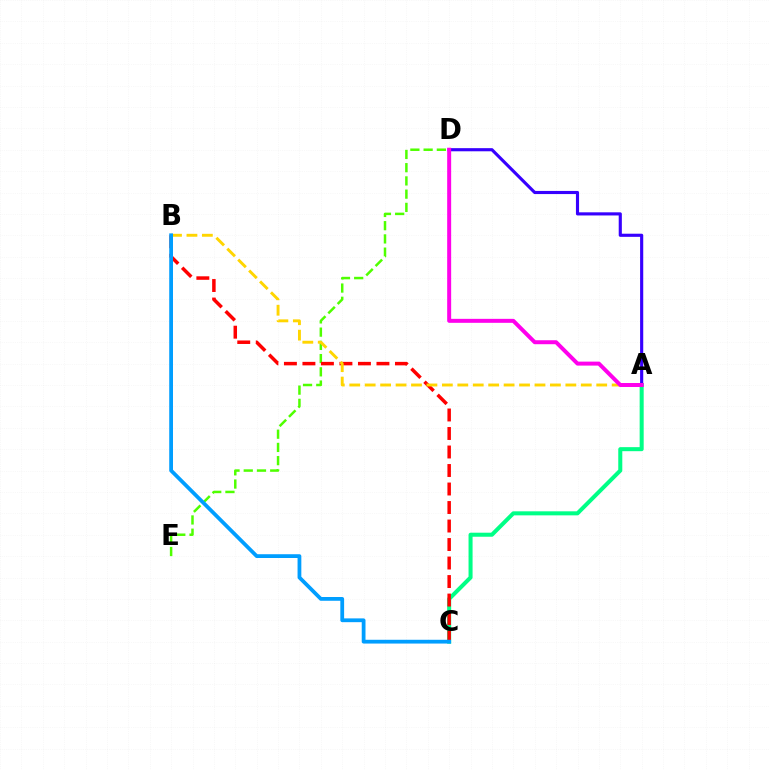{('A', 'C'): [{'color': '#00ff86', 'line_style': 'solid', 'thickness': 2.91}], ('D', 'E'): [{'color': '#4fff00', 'line_style': 'dashed', 'thickness': 1.8}], ('B', 'C'): [{'color': '#ff0000', 'line_style': 'dashed', 'thickness': 2.51}, {'color': '#009eff', 'line_style': 'solid', 'thickness': 2.72}], ('A', 'D'): [{'color': '#3700ff', 'line_style': 'solid', 'thickness': 2.26}, {'color': '#ff00ed', 'line_style': 'solid', 'thickness': 2.86}], ('A', 'B'): [{'color': '#ffd500', 'line_style': 'dashed', 'thickness': 2.1}]}